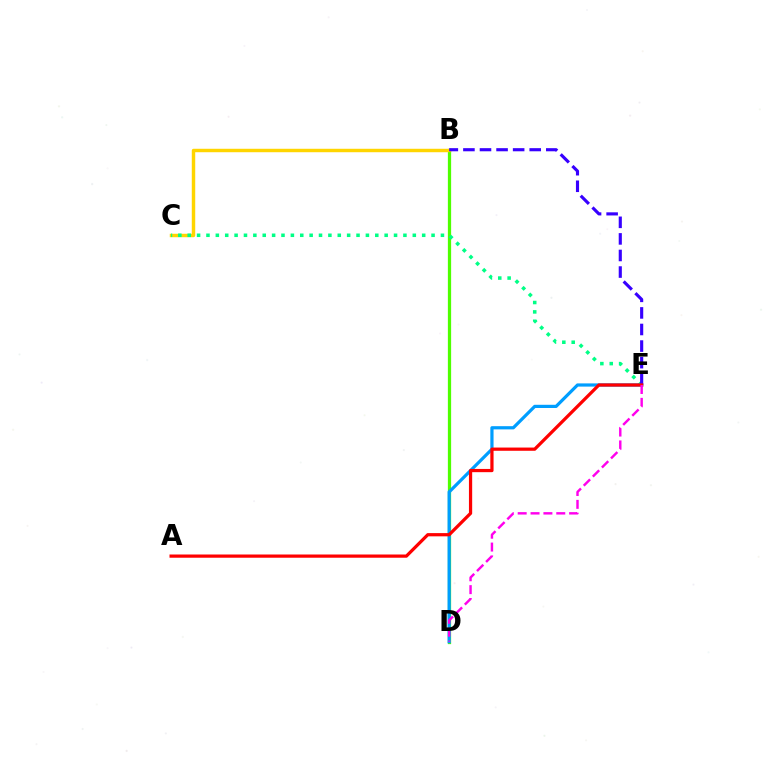{('B', 'D'): [{'color': '#4fff00', 'line_style': 'solid', 'thickness': 2.34}], ('B', 'C'): [{'color': '#ffd500', 'line_style': 'solid', 'thickness': 2.48}], ('C', 'E'): [{'color': '#00ff86', 'line_style': 'dotted', 'thickness': 2.55}], ('D', 'E'): [{'color': '#009eff', 'line_style': 'solid', 'thickness': 2.31}, {'color': '#ff00ed', 'line_style': 'dashed', 'thickness': 1.75}], ('B', 'E'): [{'color': '#3700ff', 'line_style': 'dashed', 'thickness': 2.25}], ('A', 'E'): [{'color': '#ff0000', 'line_style': 'solid', 'thickness': 2.33}]}